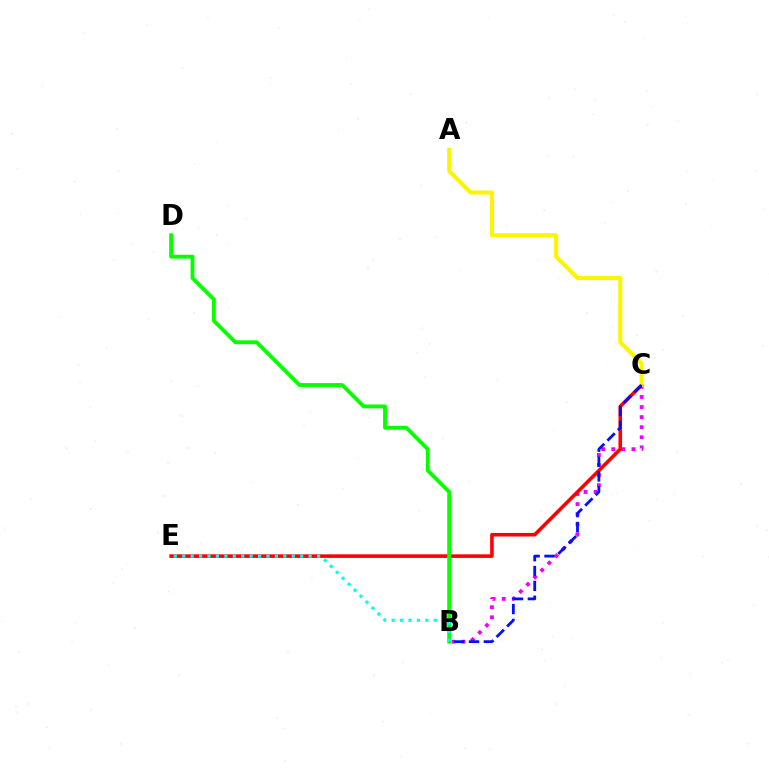{('B', 'C'): [{'color': '#ee00ff', 'line_style': 'dotted', 'thickness': 2.74}, {'color': '#0010ff', 'line_style': 'dashed', 'thickness': 2.02}], ('C', 'E'): [{'color': '#ff0000', 'line_style': 'solid', 'thickness': 2.58}], ('B', 'D'): [{'color': '#08ff00', 'line_style': 'solid', 'thickness': 2.78}], ('A', 'C'): [{'color': '#fcf500', 'line_style': 'solid', 'thickness': 2.93}], ('B', 'E'): [{'color': '#00fff6', 'line_style': 'dotted', 'thickness': 2.29}]}